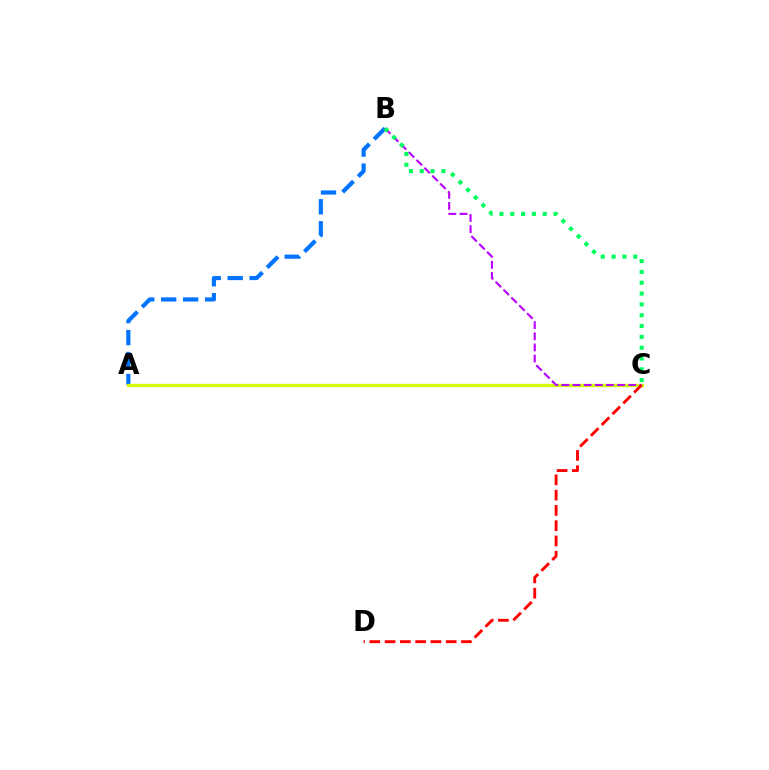{('A', 'B'): [{'color': '#0074ff', 'line_style': 'dashed', 'thickness': 2.99}], ('A', 'C'): [{'color': '#d1ff00', 'line_style': 'solid', 'thickness': 2.38}], ('B', 'C'): [{'color': '#b900ff', 'line_style': 'dashed', 'thickness': 1.51}, {'color': '#00ff5c', 'line_style': 'dotted', 'thickness': 2.94}], ('C', 'D'): [{'color': '#ff0000', 'line_style': 'dashed', 'thickness': 2.08}]}